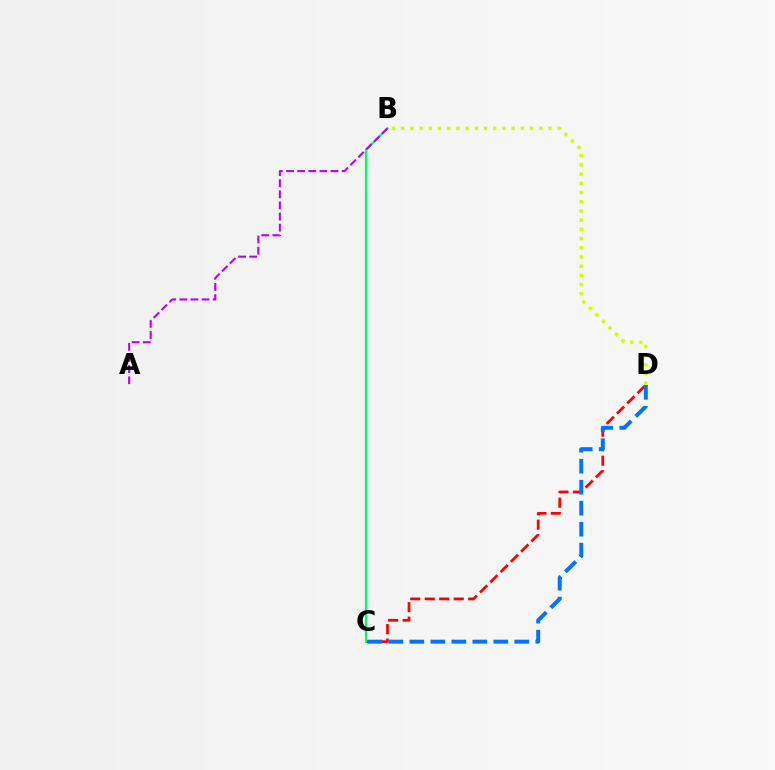{('C', 'D'): [{'color': '#ff0000', 'line_style': 'dashed', 'thickness': 1.97}, {'color': '#0074ff', 'line_style': 'dashed', 'thickness': 2.85}], ('B', 'C'): [{'color': '#00ff5c', 'line_style': 'solid', 'thickness': 1.57}], ('A', 'B'): [{'color': '#b900ff', 'line_style': 'dashed', 'thickness': 1.51}], ('B', 'D'): [{'color': '#d1ff00', 'line_style': 'dotted', 'thickness': 2.5}]}